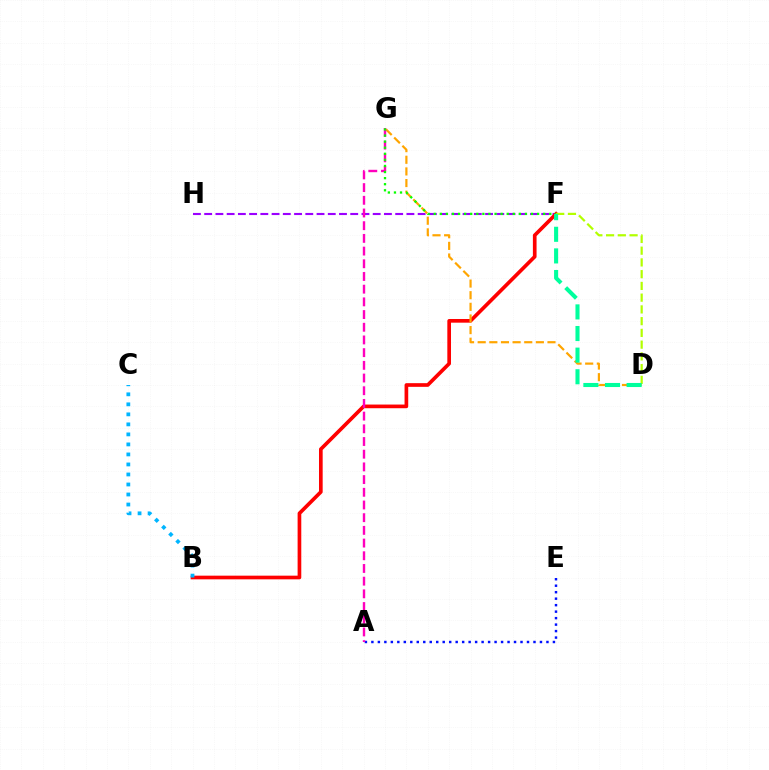{('F', 'H'): [{'color': '#9b00ff', 'line_style': 'dashed', 'thickness': 1.53}], ('A', 'E'): [{'color': '#0010ff', 'line_style': 'dotted', 'thickness': 1.76}], ('B', 'F'): [{'color': '#ff0000', 'line_style': 'solid', 'thickness': 2.64}], ('D', 'G'): [{'color': '#ffa500', 'line_style': 'dashed', 'thickness': 1.58}], ('B', 'C'): [{'color': '#00b5ff', 'line_style': 'dotted', 'thickness': 2.72}], ('A', 'G'): [{'color': '#ff00bd', 'line_style': 'dashed', 'thickness': 1.72}], ('F', 'G'): [{'color': '#08ff00', 'line_style': 'dotted', 'thickness': 1.65}], ('D', 'F'): [{'color': '#b3ff00', 'line_style': 'dashed', 'thickness': 1.6}, {'color': '#00ff9d', 'line_style': 'dashed', 'thickness': 2.94}]}